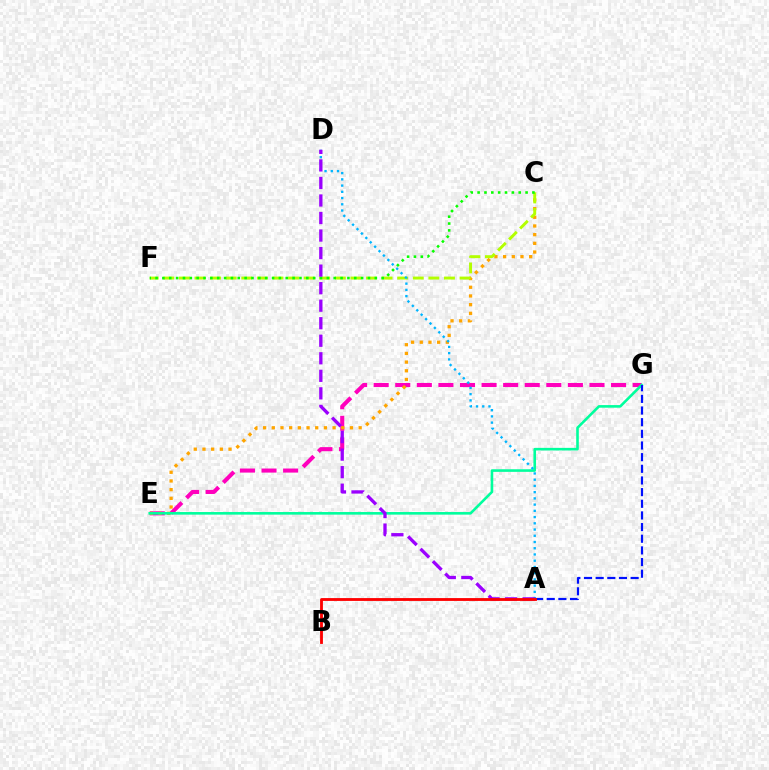{('E', 'G'): [{'color': '#ff00bd', 'line_style': 'dashed', 'thickness': 2.93}, {'color': '#00ff9d', 'line_style': 'solid', 'thickness': 1.87}], ('C', 'E'): [{'color': '#ffa500', 'line_style': 'dotted', 'thickness': 2.36}], ('C', 'F'): [{'color': '#b3ff00', 'line_style': 'dashed', 'thickness': 2.12}, {'color': '#08ff00', 'line_style': 'dotted', 'thickness': 1.86}], ('A', 'D'): [{'color': '#00b5ff', 'line_style': 'dotted', 'thickness': 1.69}, {'color': '#9b00ff', 'line_style': 'dashed', 'thickness': 2.38}], ('A', 'G'): [{'color': '#0010ff', 'line_style': 'dashed', 'thickness': 1.58}], ('A', 'B'): [{'color': '#ff0000', 'line_style': 'solid', 'thickness': 2.04}]}